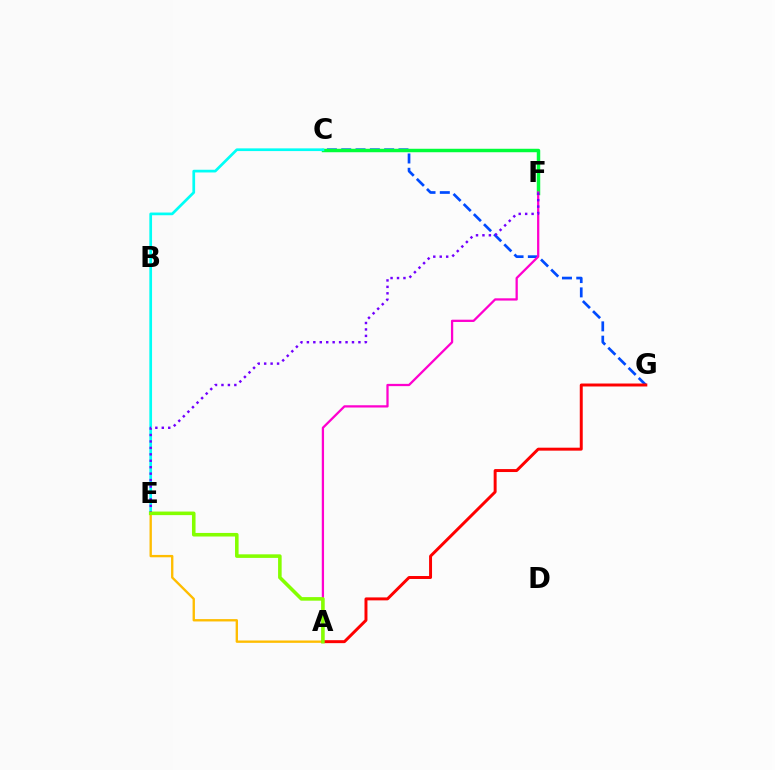{('C', 'G'): [{'color': '#004bff', 'line_style': 'dashed', 'thickness': 1.94}], ('C', 'F'): [{'color': '#00ff39', 'line_style': 'solid', 'thickness': 2.49}], ('C', 'E'): [{'color': '#00fff6', 'line_style': 'solid', 'thickness': 1.95}], ('A', 'F'): [{'color': '#ff00cf', 'line_style': 'solid', 'thickness': 1.63}], ('E', 'F'): [{'color': '#7200ff', 'line_style': 'dotted', 'thickness': 1.75}], ('A', 'E'): [{'color': '#ffbd00', 'line_style': 'solid', 'thickness': 1.69}, {'color': '#84ff00', 'line_style': 'solid', 'thickness': 2.57}], ('A', 'G'): [{'color': '#ff0000', 'line_style': 'solid', 'thickness': 2.13}]}